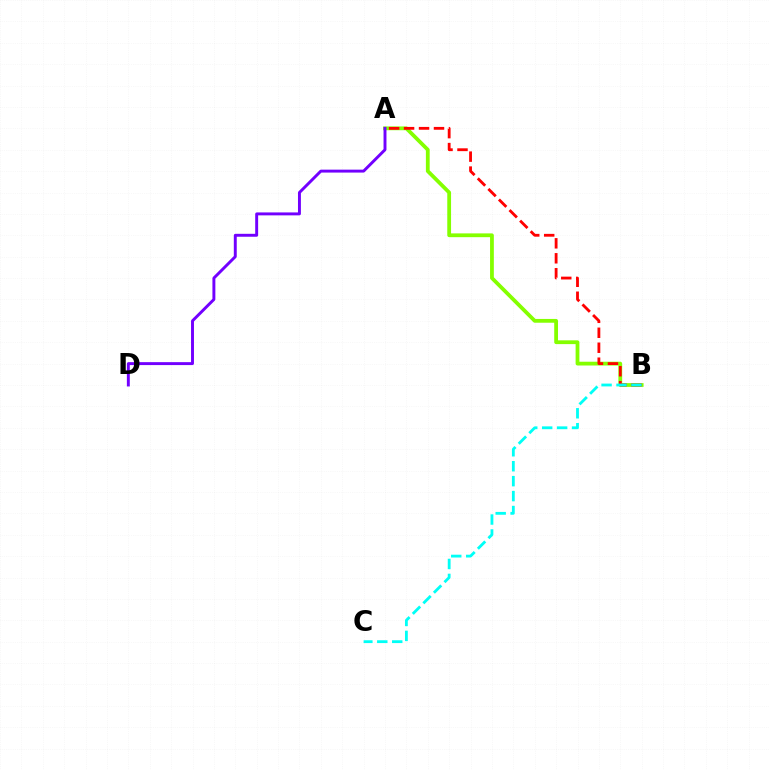{('A', 'B'): [{'color': '#84ff00', 'line_style': 'solid', 'thickness': 2.72}, {'color': '#ff0000', 'line_style': 'dashed', 'thickness': 2.03}], ('B', 'C'): [{'color': '#00fff6', 'line_style': 'dashed', 'thickness': 2.03}], ('A', 'D'): [{'color': '#7200ff', 'line_style': 'solid', 'thickness': 2.11}]}